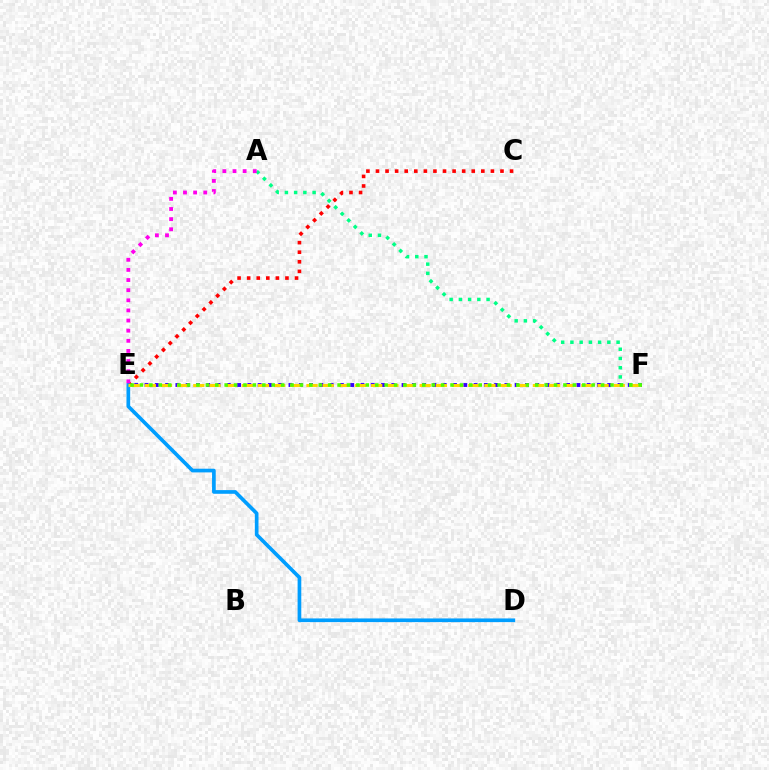{('C', 'E'): [{'color': '#ff0000', 'line_style': 'dotted', 'thickness': 2.6}], ('E', 'F'): [{'color': '#3700ff', 'line_style': 'dotted', 'thickness': 2.79}, {'color': '#ffd500', 'line_style': 'dashed', 'thickness': 2.2}, {'color': '#4fff00', 'line_style': 'dotted', 'thickness': 2.56}], ('A', 'F'): [{'color': '#00ff86', 'line_style': 'dotted', 'thickness': 2.51}], ('D', 'E'): [{'color': '#009eff', 'line_style': 'solid', 'thickness': 2.65}], ('A', 'E'): [{'color': '#ff00ed', 'line_style': 'dotted', 'thickness': 2.75}]}